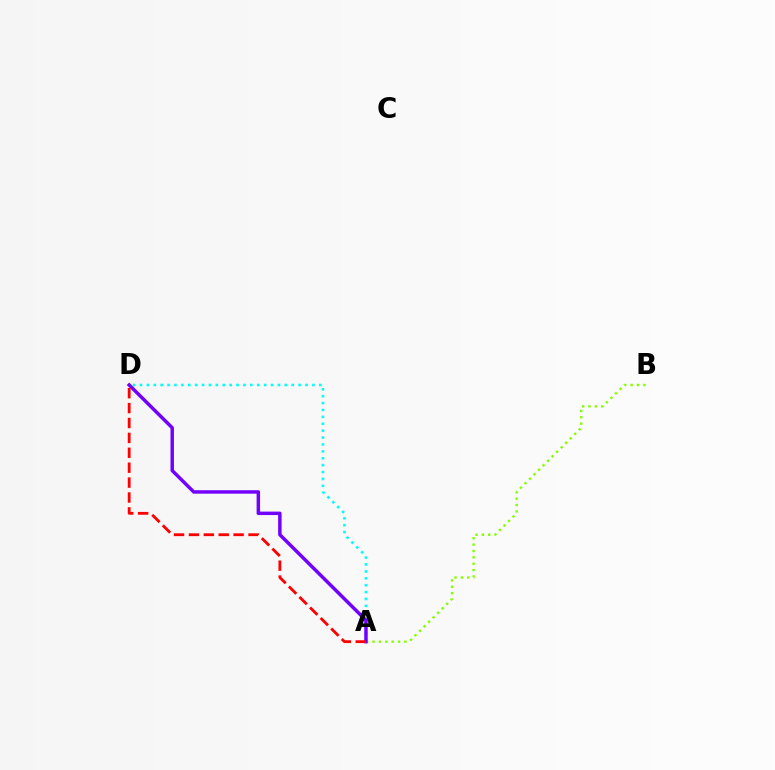{('A', 'B'): [{'color': '#84ff00', 'line_style': 'dotted', 'thickness': 1.73}], ('A', 'D'): [{'color': '#00fff6', 'line_style': 'dotted', 'thickness': 1.87}, {'color': '#7200ff', 'line_style': 'solid', 'thickness': 2.49}, {'color': '#ff0000', 'line_style': 'dashed', 'thickness': 2.02}]}